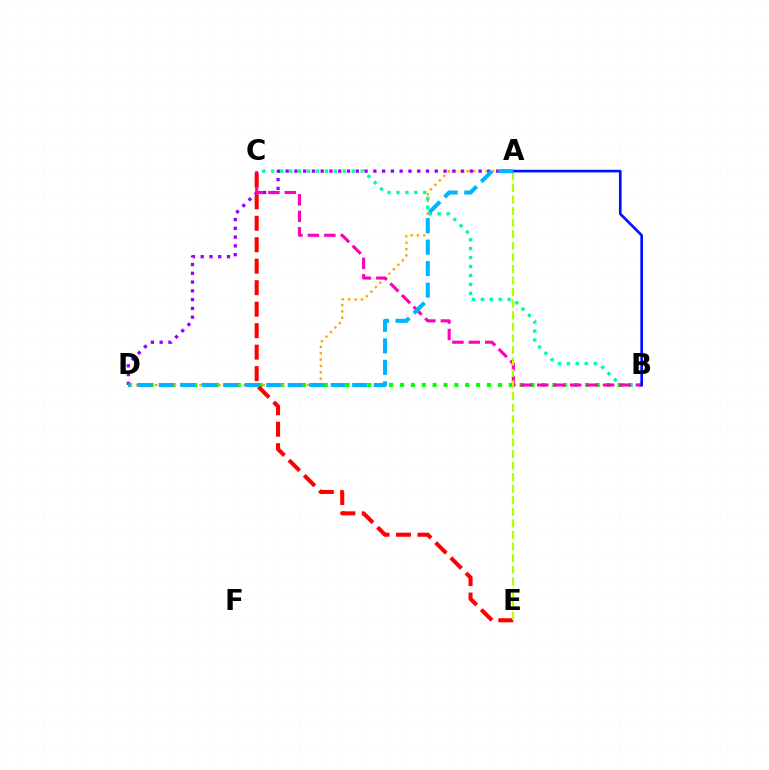{('B', 'D'): [{'color': '#08ff00', 'line_style': 'dotted', 'thickness': 2.96}], ('A', 'D'): [{'color': '#ffa500', 'line_style': 'dotted', 'thickness': 1.72}, {'color': '#9b00ff', 'line_style': 'dotted', 'thickness': 2.38}, {'color': '#00b5ff', 'line_style': 'dashed', 'thickness': 2.92}], ('B', 'C'): [{'color': '#00ff9d', 'line_style': 'dotted', 'thickness': 2.43}, {'color': '#ff00bd', 'line_style': 'dashed', 'thickness': 2.23}], ('C', 'E'): [{'color': '#ff0000', 'line_style': 'dashed', 'thickness': 2.92}], ('A', 'E'): [{'color': '#b3ff00', 'line_style': 'dashed', 'thickness': 1.57}], ('A', 'B'): [{'color': '#0010ff', 'line_style': 'solid', 'thickness': 1.91}]}